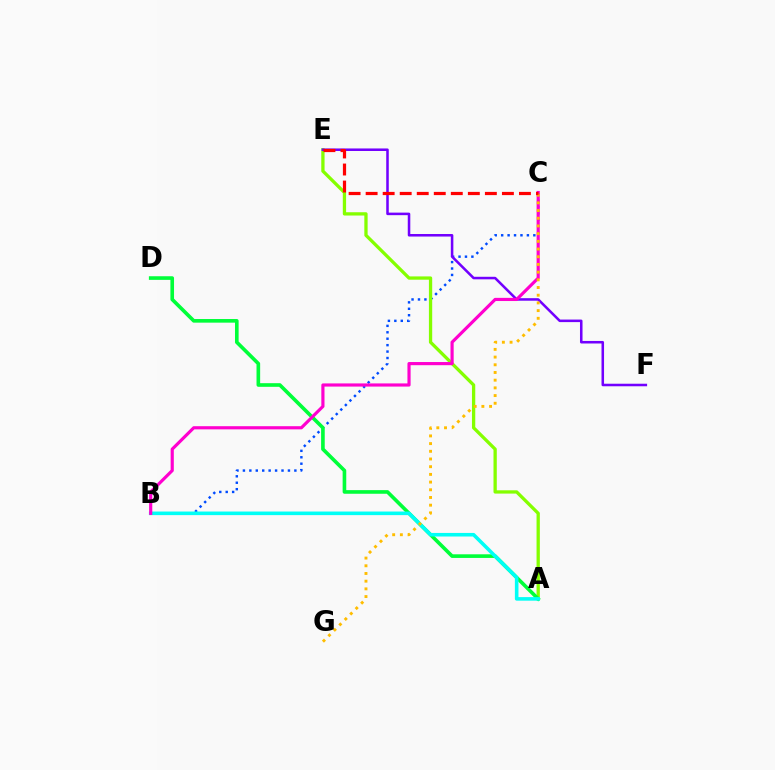{('B', 'C'): [{'color': '#004bff', 'line_style': 'dotted', 'thickness': 1.75}, {'color': '#ff00cf', 'line_style': 'solid', 'thickness': 2.28}], ('A', 'E'): [{'color': '#84ff00', 'line_style': 'solid', 'thickness': 2.37}], ('E', 'F'): [{'color': '#7200ff', 'line_style': 'solid', 'thickness': 1.83}], ('A', 'D'): [{'color': '#00ff39', 'line_style': 'solid', 'thickness': 2.61}], ('A', 'B'): [{'color': '#00fff6', 'line_style': 'solid', 'thickness': 2.58}], ('C', 'G'): [{'color': '#ffbd00', 'line_style': 'dotted', 'thickness': 2.09}], ('C', 'E'): [{'color': '#ff0000', 'line_style': 'dashed', 'thickness': 2.31}]}